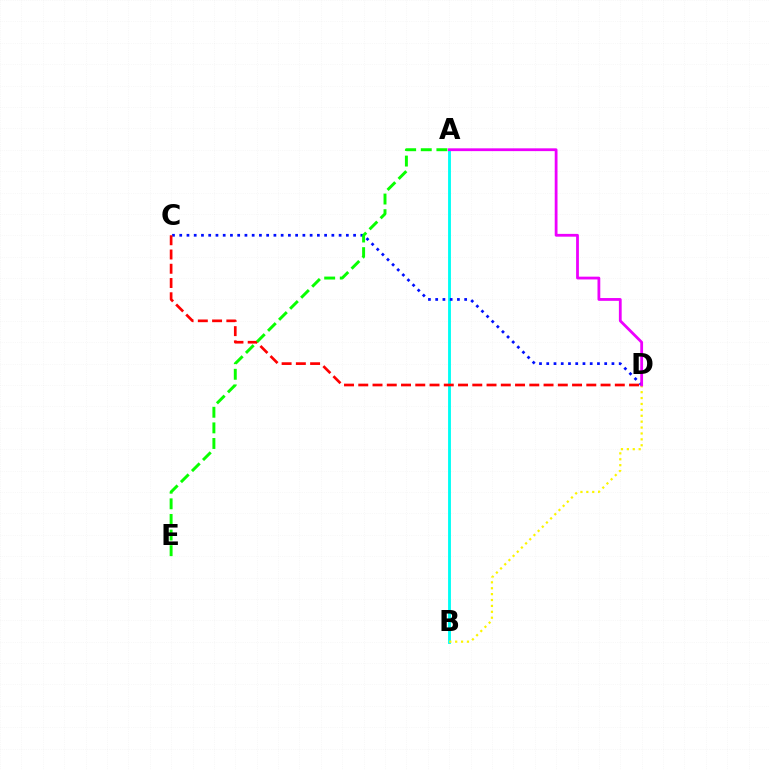{('A', 'B'): [{'color': '#00fff6', 'line_style': 'solid', 'thickness': 2.06}], ('C', 'D'): [{'color': '#0010ff', 'line_style': 'dotted', 'thickness': 1.97}, {'color': '#ff0000', 'line_style': 'dashed', 'thickness': 1.94}], ('B', 'D'): [{'color': '#fcf500', 'line_style': 'dotted', 'thickness': 1.6}], ('A', 'D'): [{'color': '#ee00ff', 'line_style': 'solid', 'thickness': 2.01}], ('A', 'E'): [{'color': '#08ff00', 'line_style': 'dashed', 'thickness': 2.12}]}